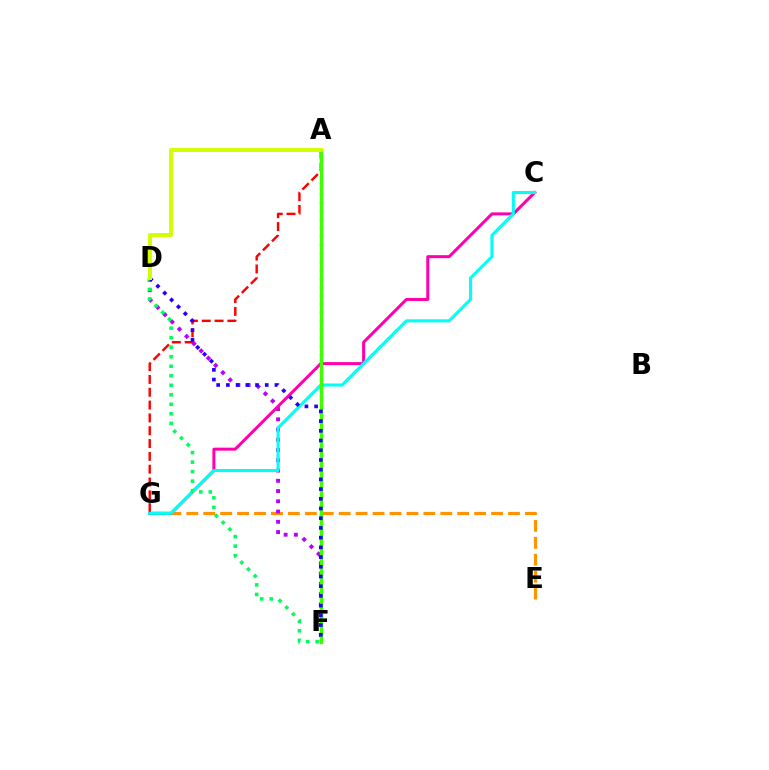{('A', 'G'): [{'color': '#ff0000', 'line_style': 'dashed', 'thickness': 1.74}], ('E', 'G'): [{'color': '#ff9400', 'line_style': 'dashed', 'thickness': 2.3}], ('D', 'F'): [{'color': '#b900ff', 'line_style': 'dotted', 'thickness': 2.78}, {'color': '#00ff5c', 'line_style': 'dotted', 'thickness': 2.59}, {'color': '#2500ff', 'line_style': 'dotted', 'thickness': 2.64}], ('C', 'G'): [{'color': '#ff00ac', 'line_style': 'solid', 'thickness': 2.16}, {'color': '#00fff6', 'line_style': 'solid', 'thickness': 2.22}], ('A', 'F'): [{'color': '#0074ff', 'line_style': 'dotted', 'thickness': 2.3}, {'color': '#3dff00', 'line_style': 'solid', 'thickness': 2.43}], ('A', 'D'): [{'color': '#d1ff00', 'line_style': 'solid', 'thickness': 2.88}]}